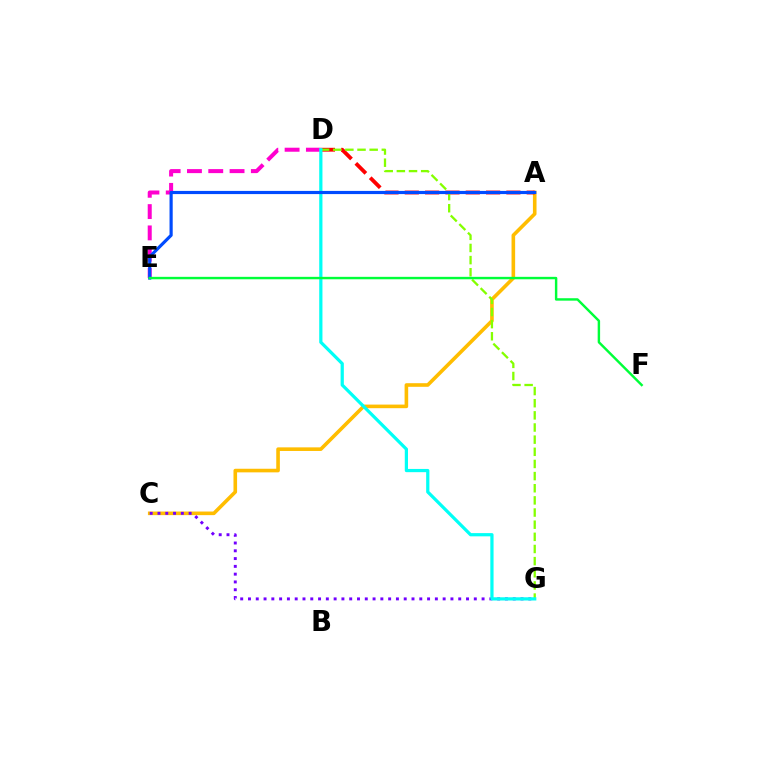{('A', 'C'): [{'color': '#ffbd00', 'line_style': 'solid', 'thickness': 2.6}], ('C', 'G'): [{'color': '#7200ff', 'line_style': 'dotted', 'thickness': 2.12}], ('A', 'D'): [{'color': '#ff0000', 'line_style': 'dashed', 'thickness': 2.76}], ('D', 'E'): [{'color': '#ff00cf', 'line_style': 'dashed', 'thickness': 2.89}], ('D', 'G'): [{'color': '#84ff00', 'line_style': 'dashed', 'thickness': 1.65}, {'color': '#00fff6', 'line_style': 'solid', 'thickness': 2.32}], ('A', 'E'): [{'color': '#004bff', 'line_style': 'solid', 'thickness': 2.29}], ('E', 'F'): [{'color': '#00ff39', 'line_style': 'solid', 'thickness': 1.75}]}